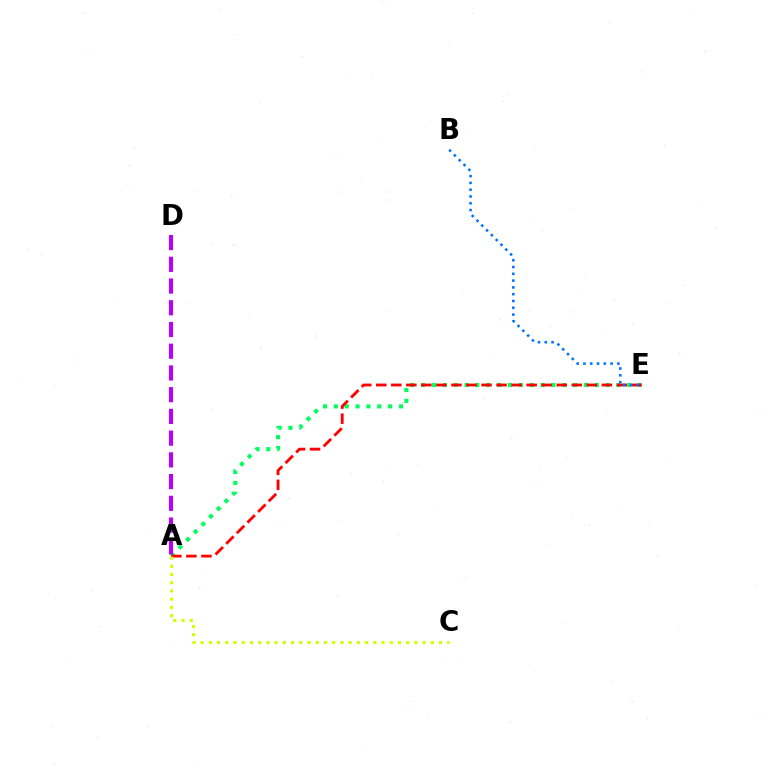{('A', 'E'): [{'color': '#00ff5c', 'line_style': 'dotted', 'thickness': 2.95}, {'color': '#ff0000', 'line_style': 'dashed', 'thickness': 2.04}], ('A', 'D'): [{'color': '#b900ff', 'line_style': 'dashed', 'thickness': 2.95}], ('B', 'E'): [{'color': '#0074ff', 'line_style': 'dotted', 'thickness': 1.85}], ('A', 'C'): [{'color': '#d1ff00', 'line_style': 'dotted', 'thickness': 2.23}]}